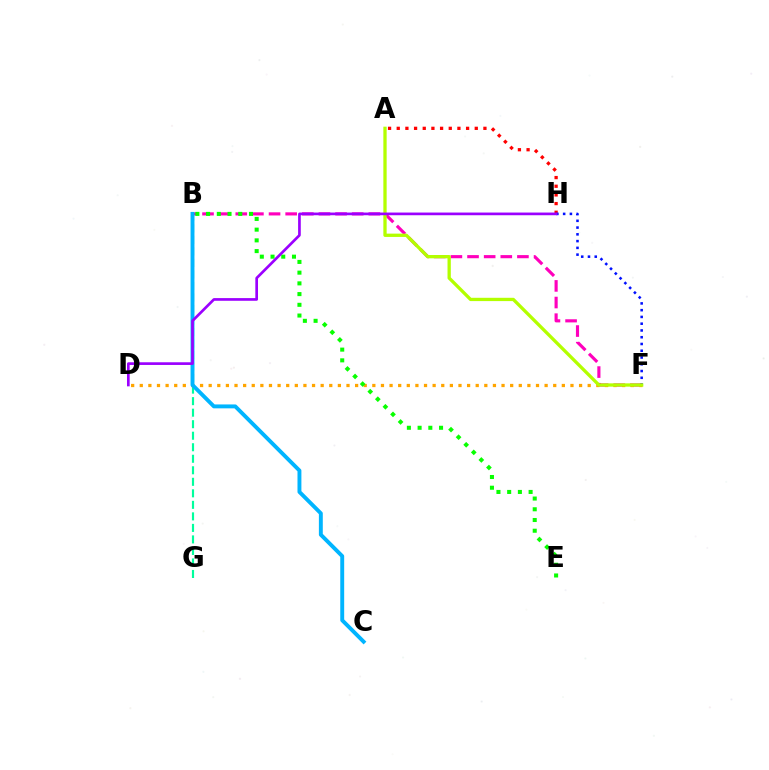{('B', 'G'): [{'color': '#00ff9d', 'line_style': 'dashed', 'thickness': 1.57}], ('B', 'F'): [{'color': '#ff00bd', 'line_style': 'dashed', 'thickness': 2.26}], ('A', 'H'): [{'color': '#ff0000', 'line_style': 'dotted', 'thickness': 2.36}], ('D', 'F'): [{'color': '#ffa500', 'line_style': 'dotted', 'thickness': 2.34}], ('F', 'H'): [{'color': '#0010ff', 'line_style': 'dotted', 'thickness': 1.84}], ('B', 'C'): [{'color': '#00b5ff', 'line_style': 'solid', 'thickness': 2.81}], ('A', 'F'): [{'color': '#b3ff00', 'line_style': 'solid', 'thickness': 2.38}], ('B', 'E'): [{'color': '#08ff00', 'line_style': 'dotted', 'thickness': 2.91}], ('D', 'H'): [{'color': '#9b00ff', 'line_style': 'solid', 'thickness': 1.93}]}